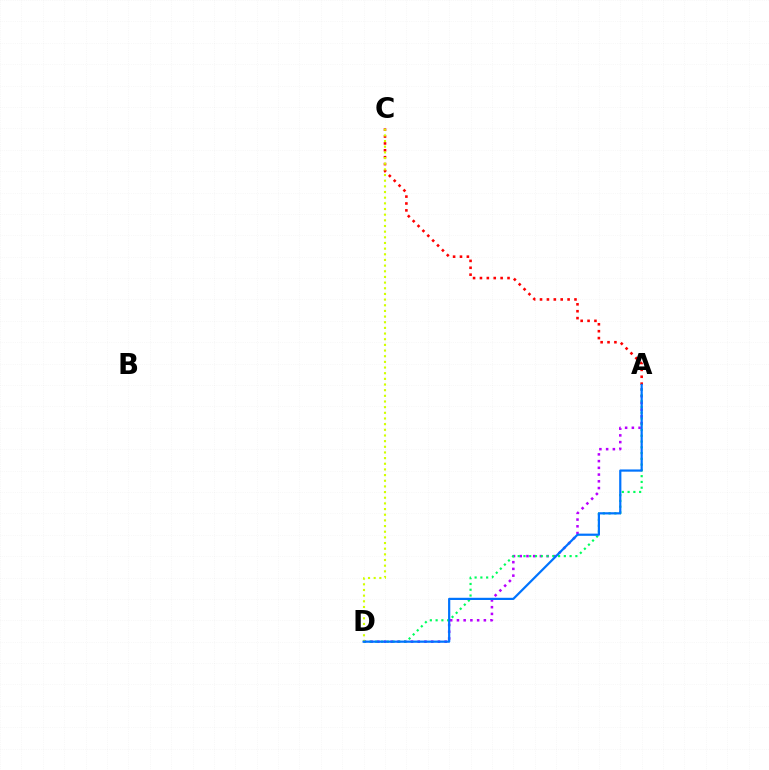{('A', 'C'): [{'color': '#ff0000', 'line_style': 'dotted', 'thickness': 1.87}], ('A', 'D'): [{'color': '#b900ff', 'line_style': 'dotted', 'thickness': 1.83}, {'color': '#00ff5c', 'line_style': 'dotted', 'thickness': 1.57}, {'color': '#0074ff', 'line_style': 'solid', 'thickness': 1.59}], ('C', 'D'): [{'color': '#d1ff00', 'line_style': 'dotted', 'thickness': 1.54}]}